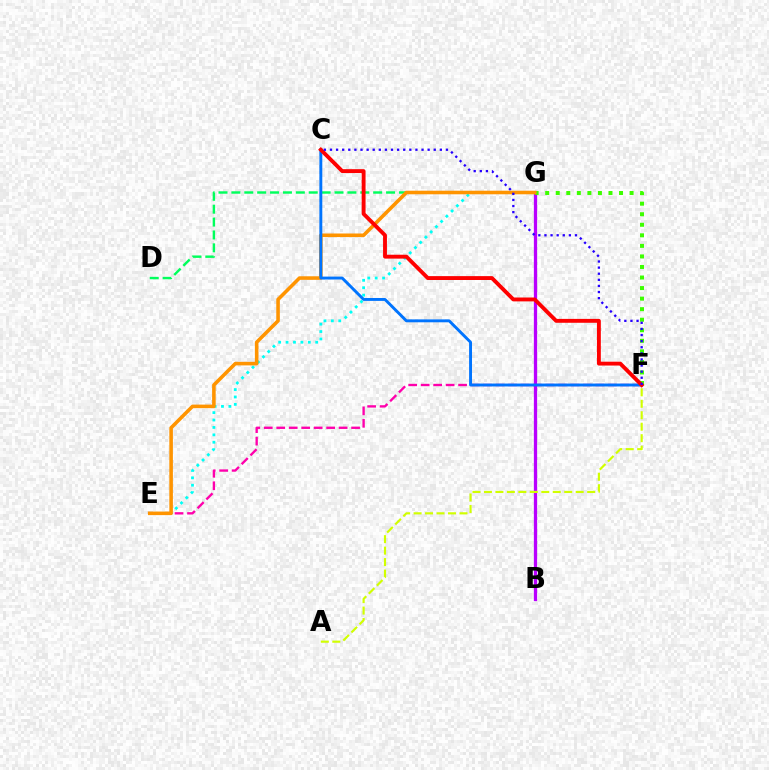{('E', 'F'): [{'color': '#ff00ac', 'line_style': 'dashed', 'thickness': 1.69}], ('E', 'G'): [{'color': '#00fff6', 'line_style': 'dotted', 'thickness': 2.01}, {'color': '#ff9400', 'line_style': 'solid', 'thickness': 2.57}], ('B', 'G'): [{'color': '#b900ff', 'line_style': 'solid', 'thickness': 2.36}], ('A', 'F'): [{'color': '#d1ff00', 'line_style': 'dashed', 'thickness': 1.56}], ('D', 'G'): [{'color': '#00ff5c', 'line_style': 'dashed', 'thickness': 1.75}], ('F', 'G'): [{'color': '#3dff00', 'line_style': 'dotted', 'thickness': 2.87}], ('C', 'F'): [{'color': '#0074ff', 'line_style': 'solid', 'thickness': 2.09}, {'color': '#ff0000', 'line_style': 'solid', 'thickness': 2.79}, {'color': '#2500ff', 'line_style': 'dotted', 'thickness': 1.66}]}